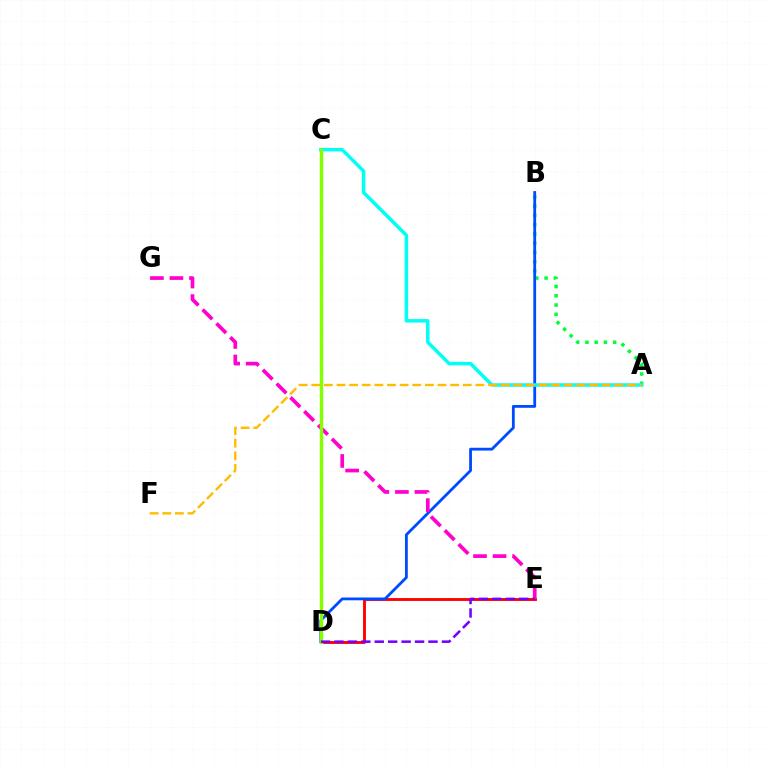{('A', 'B'): [{'color': '#00ff39', 'line_style': 'dotted', 'thickness': 2.51}], ('D', 'E'): [{'color': '#ff0000', 'line_style': 'solid', 'thickness': 2.07}, {'color': '#7200ff', 'line_style': 'dashed', 'thickness': 1.82}], ('B', 'D'): [{'color': '#004bff', 'line_style': 'solid', 'thickness': 2.02}], ('E', 'G'): [{'color': '#ff00cf', 'line_style': 'dashed', 'thickness': 2.65}], ('A', 'C'): [{'color': '#00fff6', 'line_style': 'solid', 'thickness': 2.51}], ('C', 'D'): [{'color': '#84ff00', 'line_style': 'solid', 'thickness': 2.48}], ('A', 'F'): [{'color': '#ffbd00', 'line_style': 'dashed', 'thickness': 1.71}]}